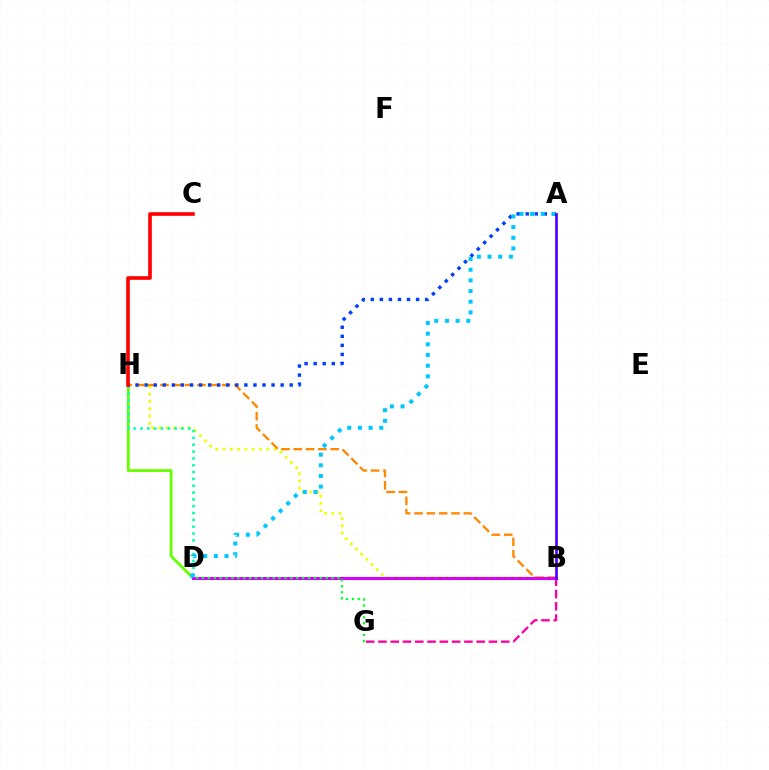{('B', 'H'): [{'color': '#eeff00', 'line_style': 'dotted', 'thickness': 1.98}, {'color': '#ff8800', 'line_style': 'dashed', 'thickness': 1.67}], ('D', 'H'): [{'color': '#66ff00', 'line_style': 'solid', 'thickness': 2.02}, {'color': '#00ffaf', 'line_style': 'dotted', 'thickness': 1.86}], ('B', 'G'): [{'color': '#ff00a0', 'line_style': 'dashed', 'thickness': 1.67}], ('B', 'D'): [{'color': '#d600ff', 'line_style': 'solid', 'thickness': 2.2}], ('A', 'H'): [{'color': '#003fff', 'line_style': 'dotted', 'thickness': 2.46}], ('D', 'G'): [{'color': '#00ff27', 'line_style': 'dotted', 'thickness': 1.6}], ('A', 'D'): [{'color': '#00c7ff', 'line_style': 'dotted', 'thickness': 2.9}], ('A', 'B'): [{'color': '#4f00ff', 'line_style': 'solid', 'thickness': 1.94}], ('C', 'H'): [{'color': '#ff0000', 'line_style': 'solid', 'thickness': 2.62}]}